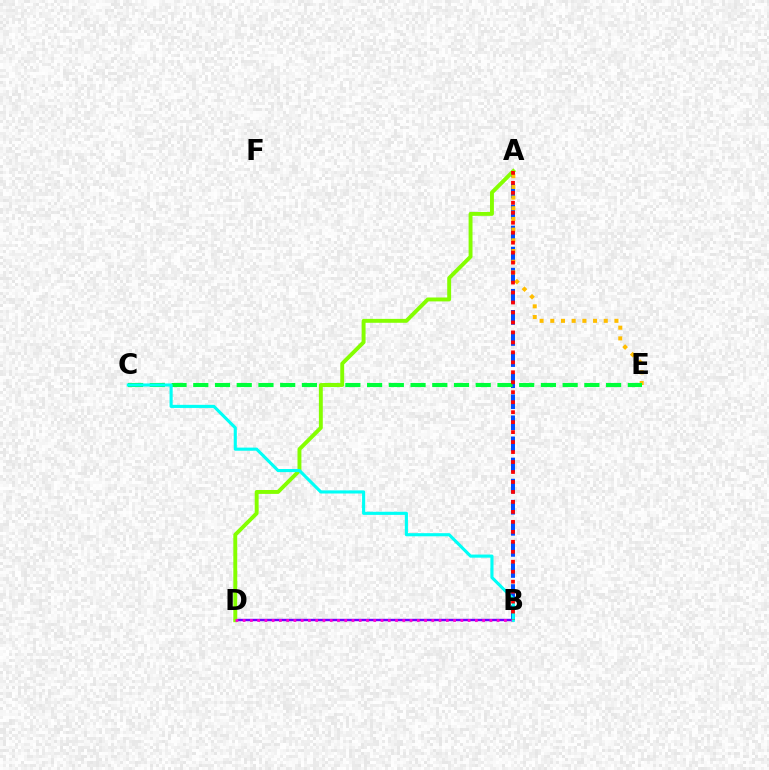{('B', 'D'): [{'color': '#7200ff', 'line_style': 'solid', 'thickness': 1.73}, {'color': '#ff00cf', 'line_style': 'dotted', 'thickness': 1.97}], ('A', 'B'): [{'color': '#004bff', 'line_style': 'dashed', 'thickness': 2.87}, {'color': '#ff0000', 'line_style': 'dotted', 'thickness': 2.71}], ('A', 'E'): [{'color': '#ffbd00', 'line_style': 'dotted', 'thickness': 2.9}], ('C', 'E'): [{'color': '#00ff39', 'line_style': 'dashed', 'thickness': 2.95}], ('A', 'D'): [{'color': '#84ff00', 'line_style': 'solid', 'thickness': 2.81}], ('B', 'C'): [{'color': '#00fff6', 'line_style': 'solid', 'thickness': 2.24}]}